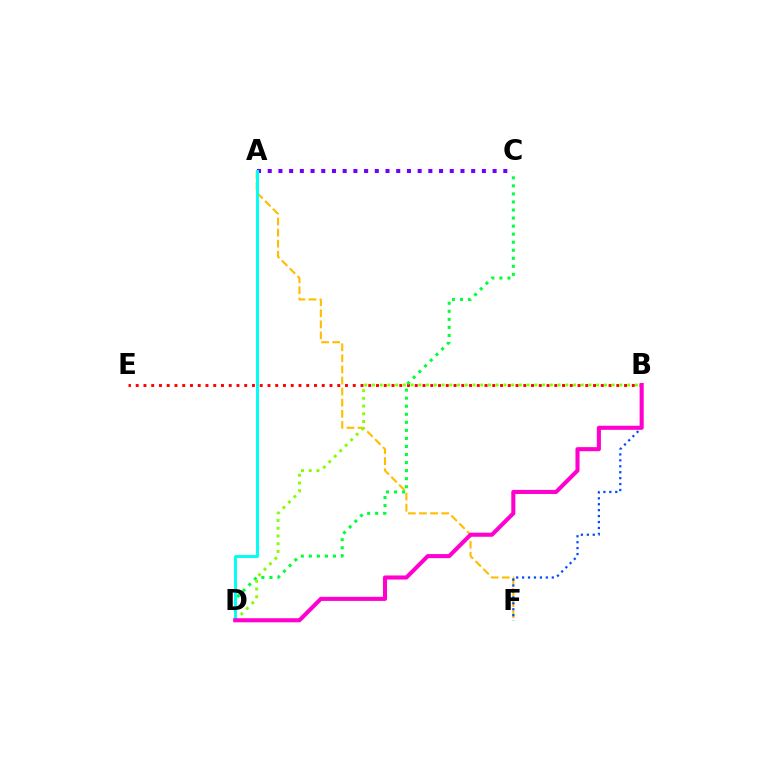{('B', 'E'): [{'color': '#ff0000', 'line_style': 'dotted', 'thickness': 2.11}], ('A', 'F'): [{'color': '#ffbd00', 'line_style': 'dashed', 'thickness': 1.51}], ('C', 'D'): [{'color': '#00ff39', 'line_style': 'dotted', 'thickness': 2.19}], ('B', 'F'): [{'color': '#004bff', 'line_style': 'dotted', 'thickness': 1.61}], ('B', 'D'): [{'color': '#84ff00', 'line_style': 'dotted', 'thickness': 2.1}, {'color': '#ff00cf', 'line_style': 'solid', 'thickness': 2.93}], ('A', 'C'): [{'color': '#7200ff', 'line_style': 'dotted', 'thickness': 2.91}], ('A', 'D'): [{'color': '#00fff6', 'line_style': 'solid', 'thickness': 2.13}]}